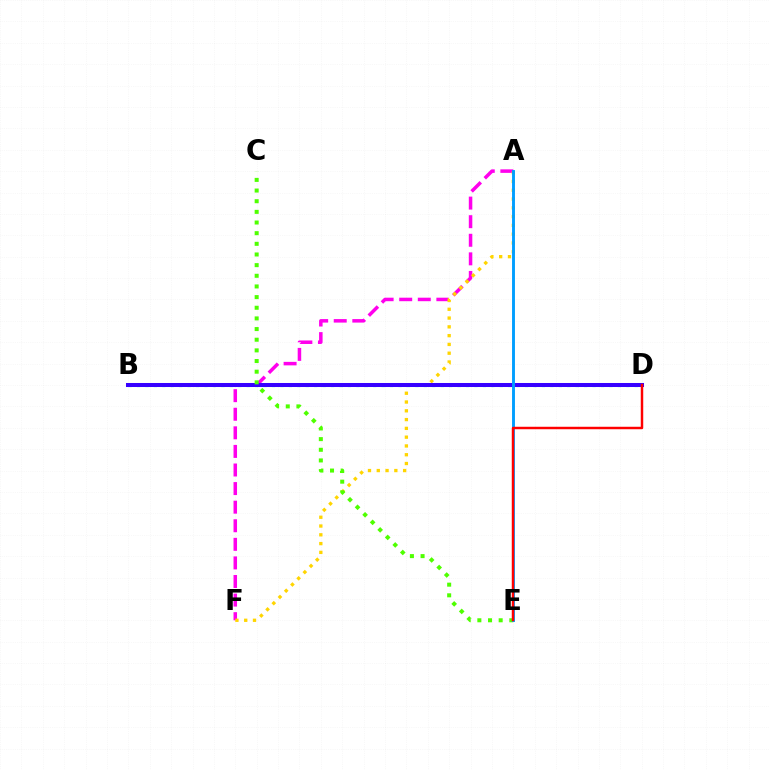{('B', 'D'): [{'color': '#00ff86', 'line_style': 'dotted', 'thickness': 2.29}, {'color': '#3700ff', 'line_style': 'solid', 'thickness': 2.9}], ('A', 'F'): [{'color': '#ff00ed', 'line_style': 'dashed', 'thickness': 2.52}, {'color': '#ffd500', 'line_style': 'dotted', 'thickness': 2.39}], ('C', 'E'): [{'color': '#4fff00', 'line_style': 'dotted', 'thickness': 2.89}], ('A', 'E'): [{'color': '#009eff', 'line_style': 'solid', 'thickness': 2.09}], ('D', 'E'): [{'color': '#ff0000', 'line_style': 'solid', 'thickness': 1.77}]}